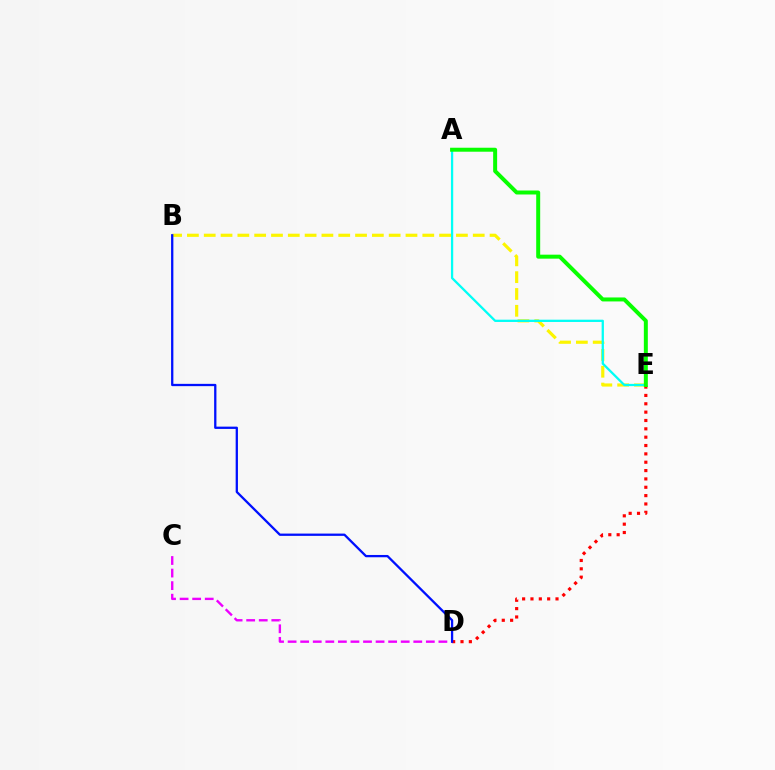{('D', 'E'): [{'color': '#ff0000', 'line_style': 'dotted', 'thickness': 2.27}], ('C', 'D'): [{'color': '#ee00ff', 'line_style': 'dashed', 'thickness': 1.71}], ('B', 'E'): [{'color': '#fcf500', 'line_style': 'dashed', 'thickness': 2.28}], ('A', 'E'): [{'color': '#00fff6', 'line_style': 'solid', 'thickness': 1.64}, {'color': '#08ff00', 'line_style': 'solid', 'thickness': 2.86}], ('B', 'D'): [{'color': '#0010ff', 'line_style': 'solid', 'thickness': 1.65}]}